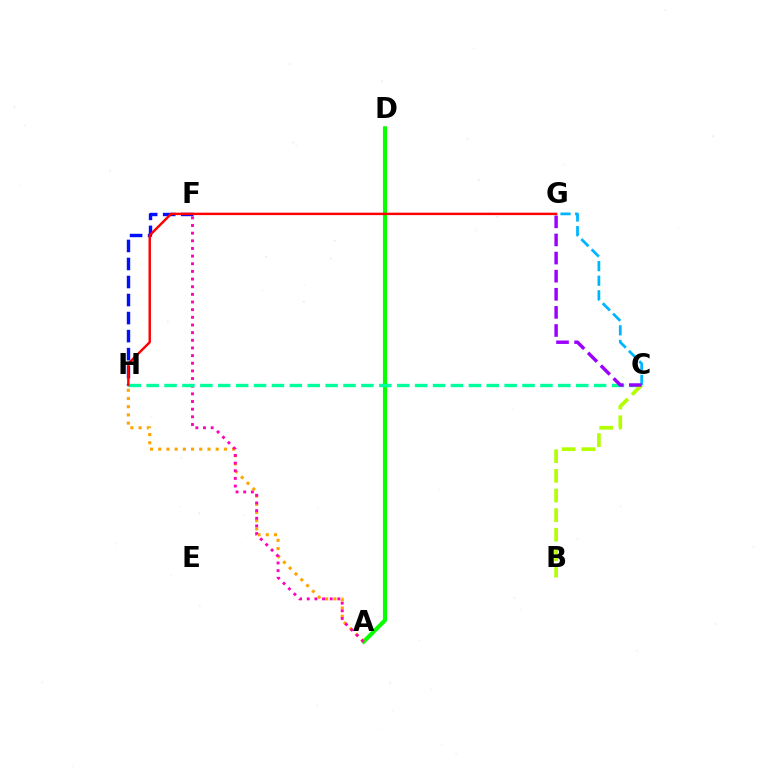{('A', 'D'): [{'color': '#08ff00', 'line_style': 'solid', 'thickness': 2.96}], ('A', 'H'): [{'color': '#ffa500', 'line_style': 'dotted', 'thickness': 2.23}], ('A', 'F'): [{'color': '#ff00bd', 'line_style': 'dotted', 'thickness': 2.08}], ('F', 'H'): [{'color': '#0010ff', 'line_style': 'dashed', 'thickness': 2.45}], ('C', 'H'): [{'color': '#00ff9d', 'line_style': 'dashed', 'thickness': 2.43}], ('C', 'G'): [{'color': '#00b5ff', 'line_style': 'dashed', 'thickness': 1.98}, {'color': '#9b00ff', 'line_style': 'dashed', 'thickness': 2.46}], ('B', 'C'): [{'color': '#b3ff00', 'line_style': 'dashed', 'thickness': 2.67}], ('G', 'H'): [{'color': '#ff0000', 'line_style': 'solid', 'thickness': 1.75}]}